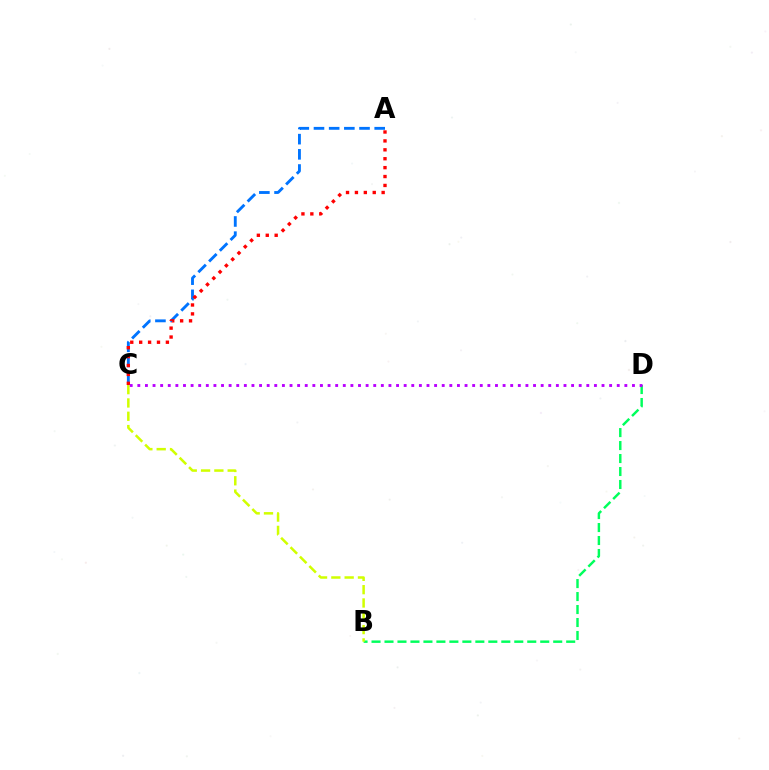{('A', 'C'): [{'color': '#0074ff', 'line_style': 'dashed', 'thickness': 2.06}, {'color': '#ff0000', 'line_style': 'dotted', 'thickness': 2.42}], ('B', 'D'): [{'color': '#00ff5c', 'line_style': 'dashed', 'thickness': 1.76}], ('B', 'C'): [{'color': '#d1ff00', 'line_style': 'dashed', 'thickness': 1.81}], ('C', 'D'): [{'color': '#b900ff', 'line_style': 'dotted', 'thickness': 2.07}]}